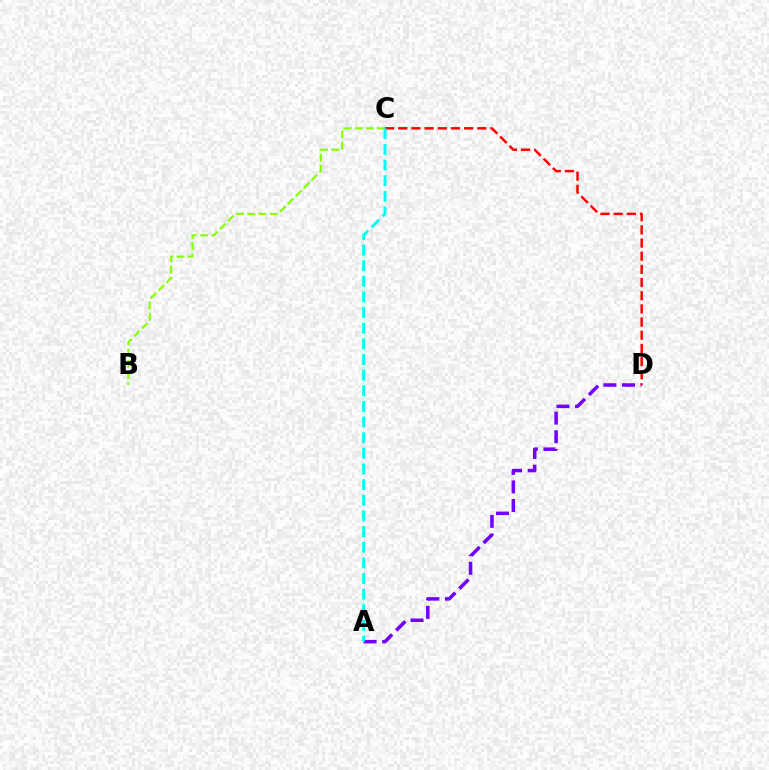{('A', 'D'): [{'color': '#7200ff', 'line_style': 'dashed', 'thickness': 2.53}], ('C', 'D'): [{'color': '#ff0000', 'line_style': 'dashed', 'thickness': 1.79}], ('B', 'C'): [{'color': '#84ff00', 'line_style': 'dashed', 'thickness': 1.52}], ('A', 'C'): [{'color': '#00fff6', 'line_style': 'dashed', 'thickness': 2.12}]}